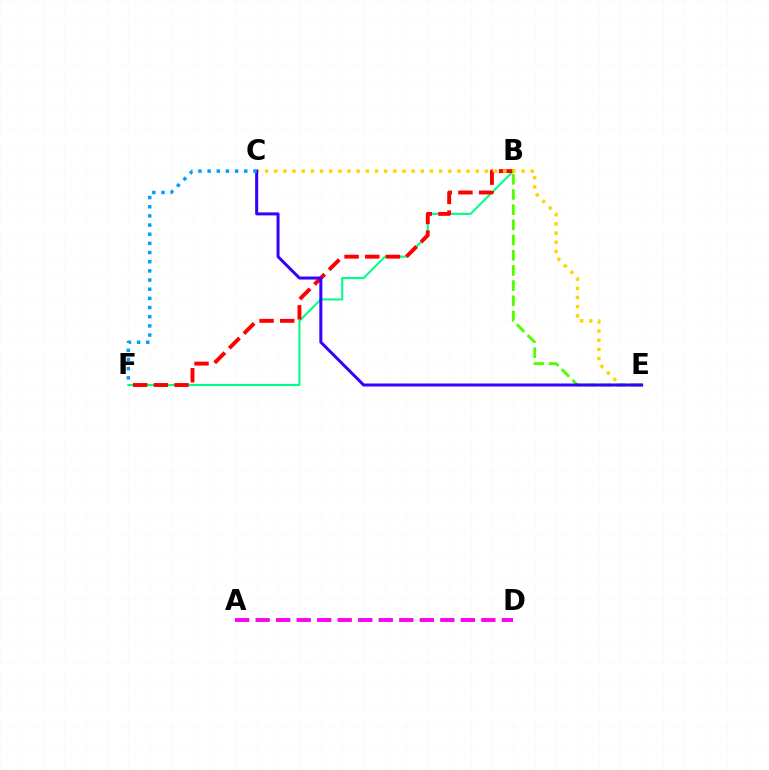{('B', 'F'): [{'color': '#00ff86', 'line_style': 'solid', 'thickness': 1.51}, {'color': '#ff0000', 'line_style': 'dashed', 'thickness': 2.81}], ('A', 'D'): [{'color': '#ff00ed', 'line_style': 'dashed', 'thickness': 2.79}], ('C', 'E'): [{'color': '#ffd500', 'line_style': 'dotted', 'thickness': 2.49}, {'color': '#3700ff', 'line_style': 'solid', 'thickness': 2.17}], ('B', 'E'): [{'color': '#4fff00', 'line_style': 'dashed', 'thickness': 2.06}], ('C', 'F'): [{'color': '#009eff', 'line_style': 'dotted', 'thickness': 2.49}]}